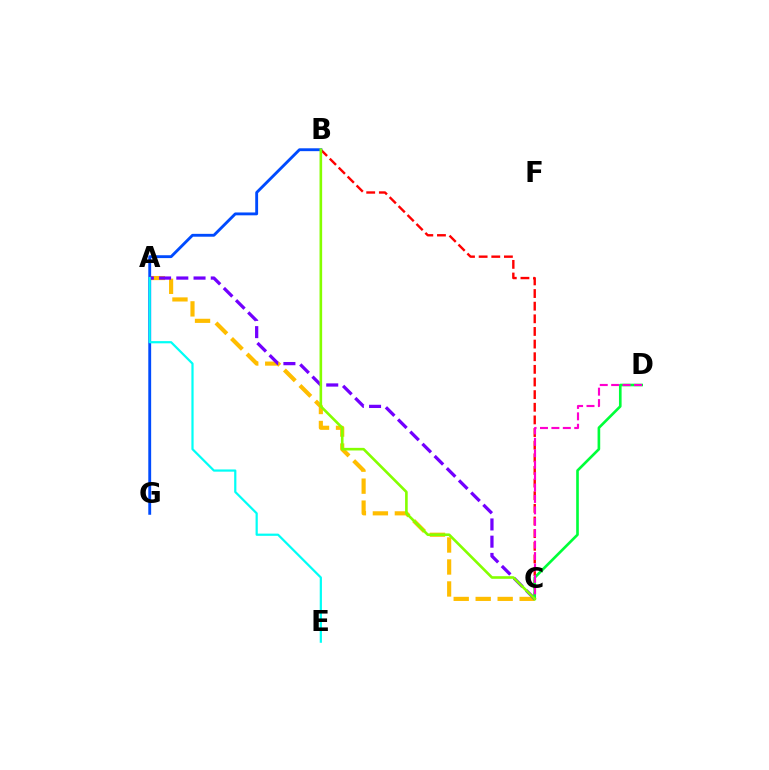{('A', 'C'): [{'color': '#ffbd00', 'line_style': 'dashed', 'thickness': 2.99}, {'color': '#7200ff', 'line_style': 'dashed', 'thickness': 2.34}], ('B', 'C'): [{'color': '#ff0000', 'line_style': 'dashed', 'thickness': 1.72}, {'color': '#84ff00', 'line_style': 'solid', 'thickness': 1.89}], ('B', 'G'): [{'color': '#004bff', 'line_style': 'solid', 'thickness': 2.06}], ('C', 'D'): [{'color': '#00ff39', 'line_style': 'solid', 'thickness': 1.9}, {'color': '#ff00cf', 'line_style': 'dashed', 'thickness': 1.55}], ('A', 'E'): [{'color': '#00fff6', 'line_style': 'solid', 'thickness': 1.6}]}